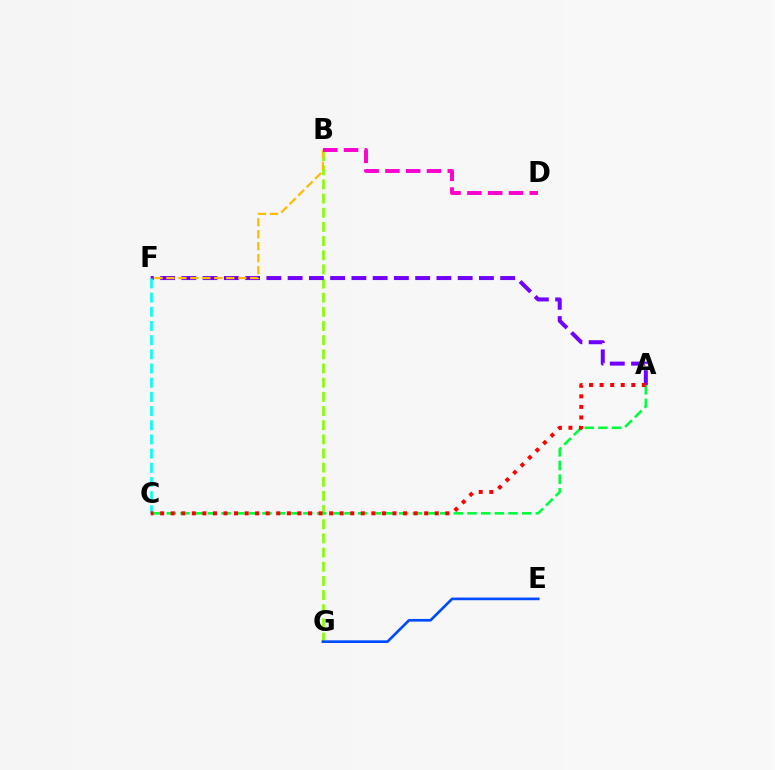{('B', 'G'): [{'color': '#84ff00', 'line_style': 'dashed', 'thickness': 1.92}], ('E', 'G'): [{'color': '#004bff', 'line_style': 'solid', 'thickness': 1.92}], ('A', 'F'): [{'color': '#7200ff', 'line_style': 'dashed', 'thickness': 2.89}], ('A', 'C'): [{'color': '#00ff39', 'line_style': 'dashed', 'thickness': 1.86}, {'color': '#ff0000', 'line_style': 'dotted', 'thickness': 2.87}], ('C', 'F'): [{'color': '#00fff6', 'line_style': 'dashed', 'thickness': 1.93}], ('B', 'F'): [{'color': '#ffbd00', 'line_style': 'dashed', 'thickness': 1.63}], ('B', 'D'): [{'color': '#ff00cf', 'line_style': 'dashed', 'thickness': 2.82}]}